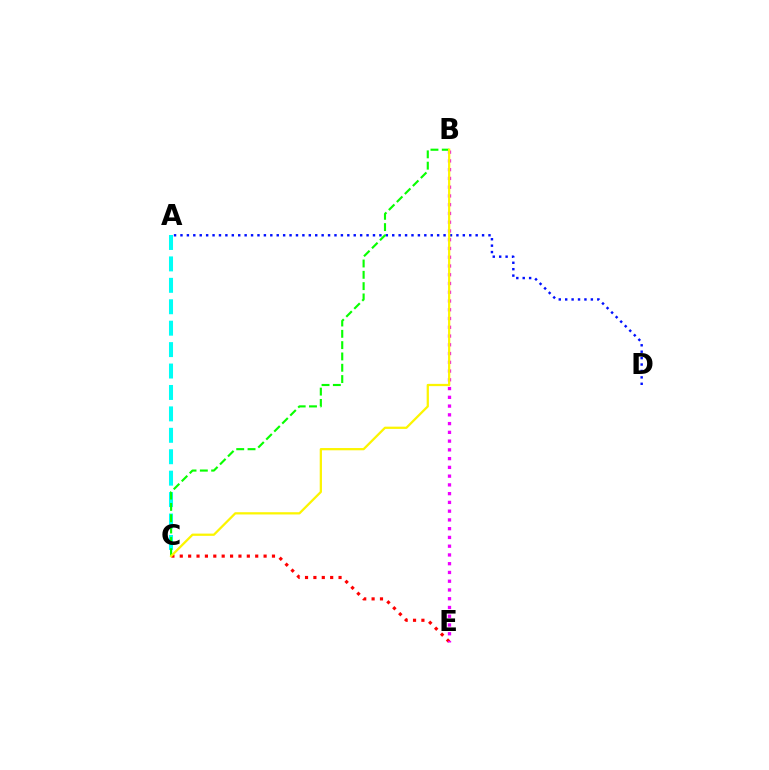{('C', 'E'): [{'color': '#ff0000', 'line_style': 'dotted', 'thickness': 2.28}], ('A', 'C'): [{'color': '#00fff6', 'line_style': 'dashed', 'thickness': 2.91}], ('A', 'D'): [{'color': '#0010ff', 'line_style': 'dotted', 'thickness': 1.74}], ('B', 'E'): [{'color': '#ee00ff', 'line_style': 'dotted', 'thickness': 2.38}], ('B', 'C'): [{'color': '#08ff00', 'line_style': 'dashed', 'thickness': 1.54}, {'color': '#fcf500', 'line_style': 'solid', 'thickness': 1.62}]}